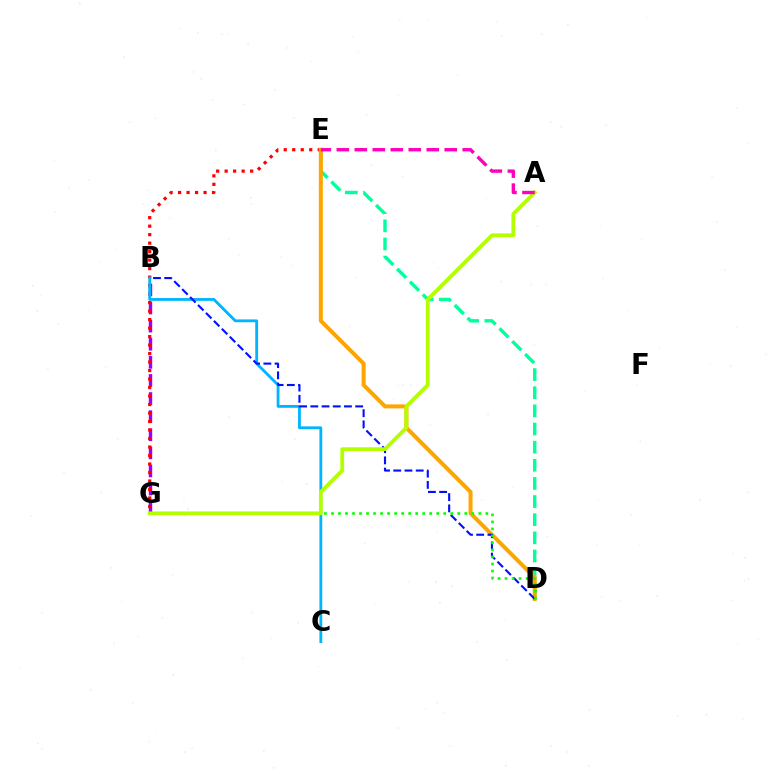{('D', 'E'): [{'color': '#00ff9d', 'line_style': 'dashed', 'thickness': 2.46}, {'color': '#ffa500', 'line_style': 'solid', 'thickness': 2.88}], ('B', 'G'): [{'color': '#9b00ff', 'line_style': 'dashed', 'thickness': 2.46}], ('E', 'G'): [{'color': '#ff0000', 'line_style': 'dotted', 'thickness': 2.31}], ('B', 'C'): [{'color': '#00b5ff', 'line_style': 'solid', 'thickness': 2.03}], ('B', 'D'): [{'color': '#0010ff', 'line_style': 'dashed', 'thickness': 1.52}], ('D', 'G'): [{'color': '#08ff00', 'line_style': 'dotted', 'thickness': 1.91}], ('A', 'G'): [{'color': '#b3ff00', 'line_style': 'solid', 'thickness': 2.73}], ('A', 'E'): [{'color': '#ff00bd', 'line_style': 'dashed', 'thickness': 2.44}]}